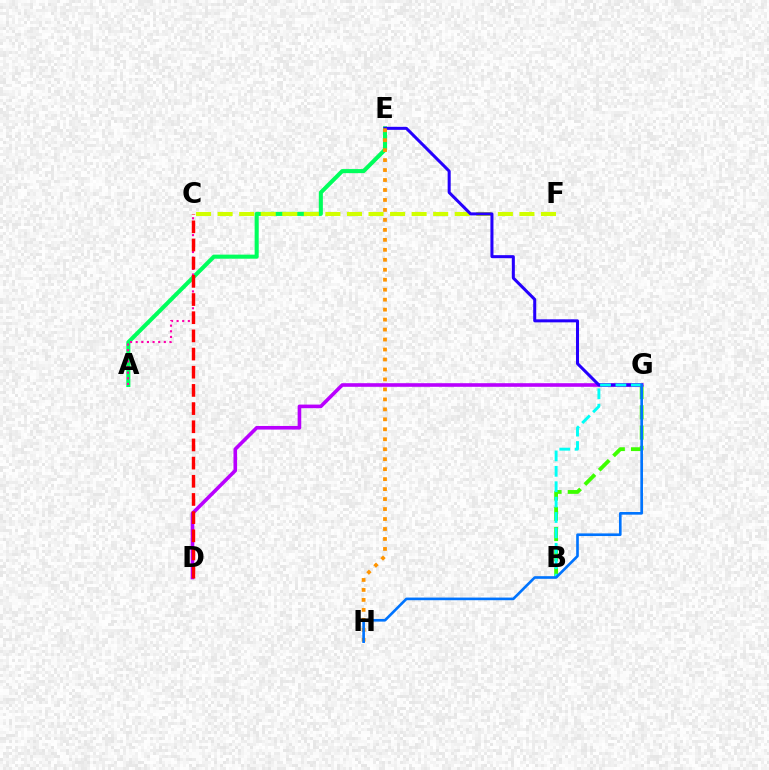{('A', 'E'): [{'color': '#00ff5c', 'line_style': 'solid', 'thickness': 2.93}], ('C', 'F'): [{'color': '#d1ff00', 'line_style': 'dashed', 'thickness': 2.93}], ('B', 'G'): [{'color': '#3dff00', 'line_style': 'dashed', 'thickness': 2.75}, {'color': '#00fff6', 'line_style': 'dashed', 'thickness': 2.09}], ('D', 'G'): [{'color': '#b900ff', 'line_style': 'solid', 'thickness': 2.6}], ('A', 'C'): [{'color': '#ff00ac', 'line_style': 'dotted', 'thickness': 1.53}], ('C', 'D'): [{'color': '#ff0000', 'line_style': 'dashed', 'thickness': 2.47}], ('E', 'G'): [{'color': '#2500ff', 'line_style': 'solid', 'thickness': 2.18}], ('E', 'H'): [{'color': '#ff9400', 'line_style': 'dotted', 'thickness': 2.71}], ('G', 'H'): [{'color': '#0074ff', 'line_style': 'solid', 'thickness': 1.9}]}